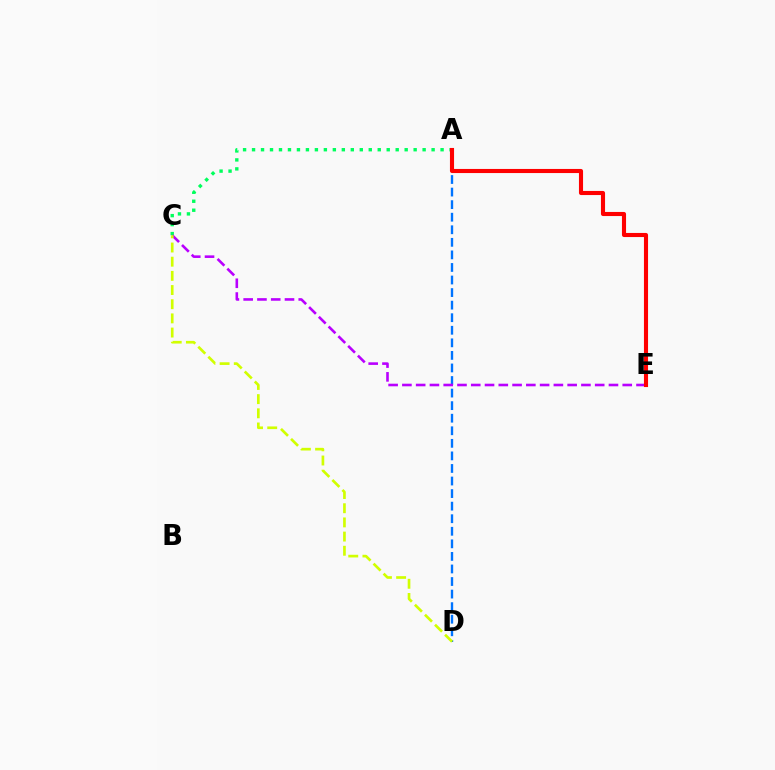{('A', 'D'): [{'color': '#0074ff', 'line_style': 'dashed', 'thickness': 1.71}], ('A', 'C'): [{'color': '#00ff5c', 'line_style': 'dotted', 'thickness': 2.44}], ('C', 'E'): [{'color': '#b900ff', 'line_style': 'dashed', 'thickness': 1.87}], ('C', 'D'): [{'color': '#d1ff00', 'line_style': 'dashed', 'thickness': 1.93}], ('A', 'E'): [{'color': '#ff0000', 'line_style': 'solid', 'thickness': 2.95}]}